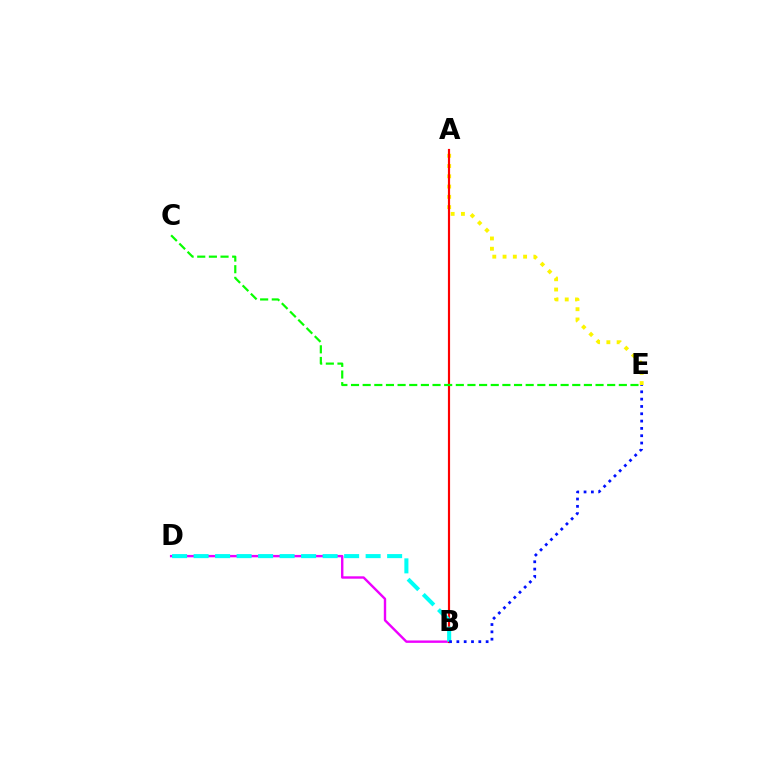{('A', 'E'): [{'color': '#fcf500', 'line_style': 'dotted', 'thickness': 2.79}], ('B', 'D'): [{'color': '#ee00ff', 'line_style': 'solid', 'thickness': 1.72}, {'color': '#00fff6', 'line_style': 'dashed', 'thickness': 2.92}], ('A', 'B'): [{'color': '#ff0000', 'line_style': 'solid', 'thickness': 1.57}], ('C', 'E'): [{'color': '#08ff00', 'line_style': 'dashed', 'thickness': 1.58}], ('B', 'E'): [{'color': '#0010ff', 'line_style': 'dotted', 'thickness': 1.99}]}